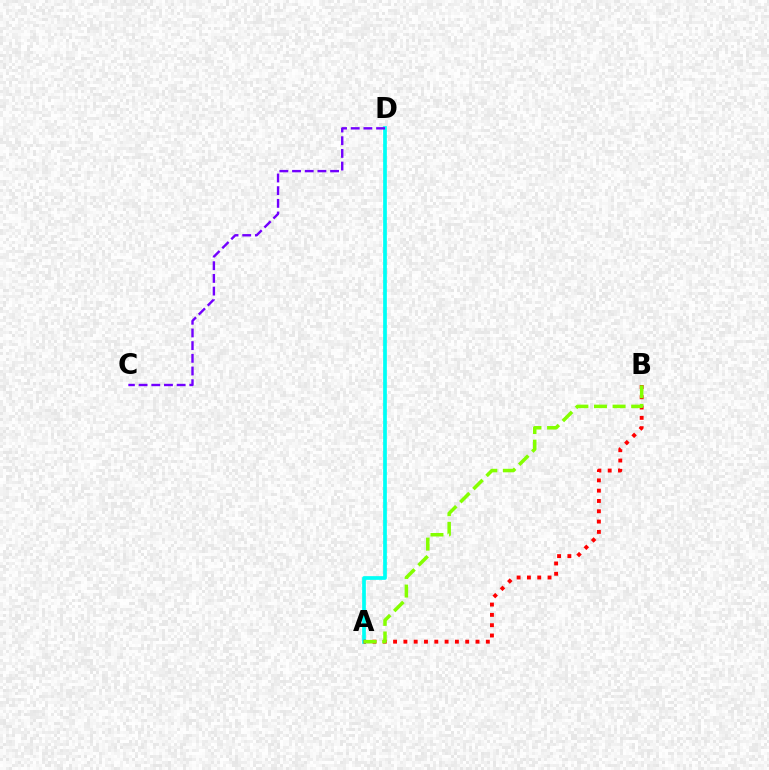{('A', 'D'): [{'color': '#00fff6', 'line_style': 'solid', 'thickness': 2.67}], ('C', 'D'): [{'color': '#7200ff', 'line_style': 'dashed', 'thickness': 1.72}], ('A', 'B'): [{'color': '#ff0000', 'line_style': 'dotted', 'thickness': 2.8}, {'color': '#84ff00', 'line_style': 'dashed', 'thickness': 2.53}]}